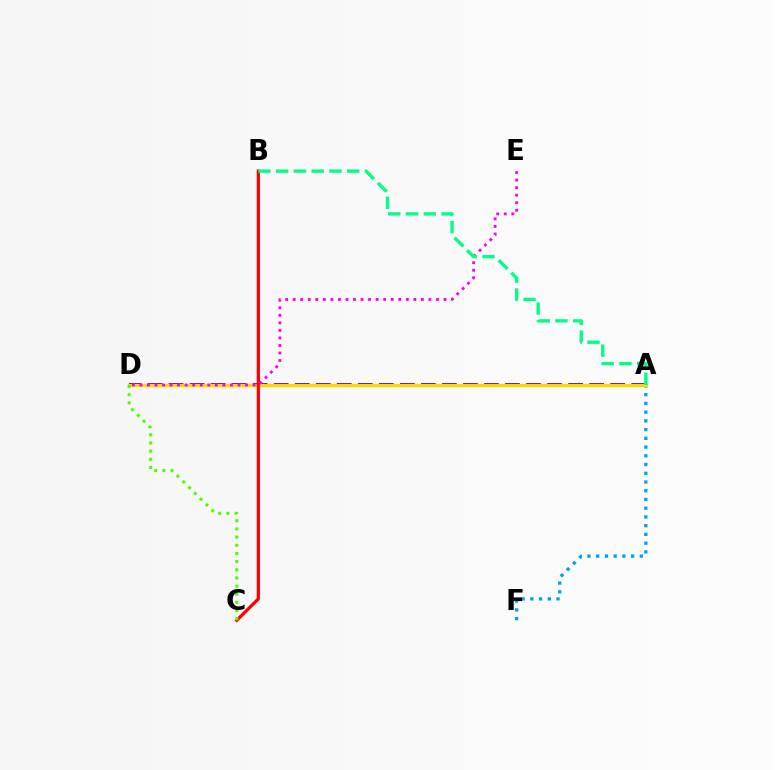{('A', 'D'): [{'color': '#3700ff', 'line_style': 'dashed', 'thickness': 2.86}, {'color': '#ffd500', 'line_style': 'solid', 'thickness': 2.41}], ('A', 'F'): [{'color': '#009eff', 'line_style': 'dotted', 'thickness': 2.37}], ('B', 'C'): [{'color': '#ff0000', 'line_style': 'solid', 'thickness': 2.33}], ('D', 'E'): [{'color': '#ff00ed', 'line_style': 'dotted', 'thickness': 2.05}], ('C', 'D'): [{'color': '#4fff00', 'line_style': 'dotted', 'thickness': 2.22}], ('A', 'B'): [{'color': '#00ff86', 'line_style': 'dashed', 'thickness': 2.42}]}